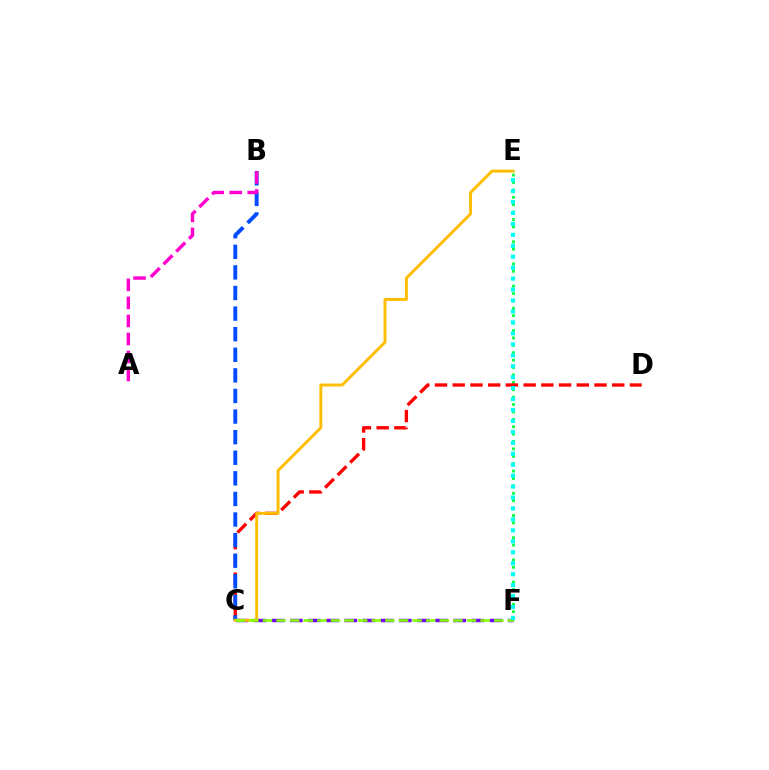{('C', 'F'): [{'color': '#7200ff', 'line_style': 'dashed', 'thickness': 2.47}, {'color': '#84ff00', 'line_style': 'dashed', 'thickness': 1.85}], ('E', 'F'): [{'color': '#00ff39', 'line_style': 'dotted', 'thickness': 2.01}, {'color': '#00fff6', 'line_style': 'dotted', 'thickness': 2.97}], ('C', 'D'): [{'color': '#ff0000', 'line_style': 'dashed', 'thickness': 2.41}], ('B', 'C'): [{'color': '#004bff', 'line_style': 'dashed', 'thickness': 2.8}], ('C', 'E'): [{'color': '#ffbd00', 'line_style': 'solid', 'thickness': 2.1}], ('A', 'B'): [{'color': '#ff00cf', 'line_style': 'dashed', 'thickness': 2.45}]}